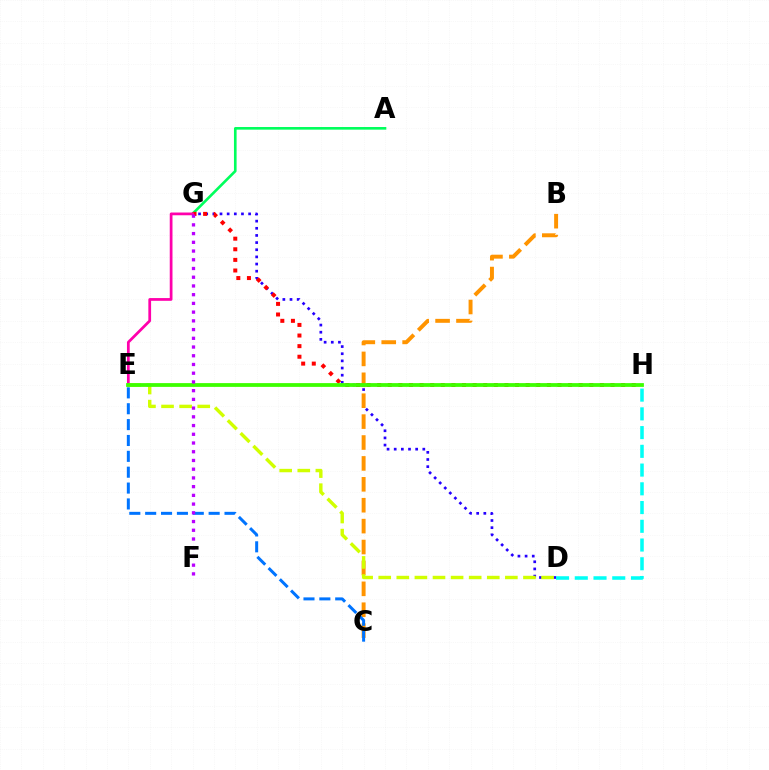{('D', 'G'): [{'color': '#2500ff', 'line_style': 'dotted', 'thickness': 1.94}], ('A', 'G'): [{'color': '#00ff5c', 'line_style': 'solid', 'thickness': 1.9}], ('B', 'C'): [{'color': '#ff9400', 'line_style': 'dashed', 'thickness': 2.84}], ('D', 'H'): [{'color': '#00fff6', 'line_style': 'dashed', 'thickness': 2.55}], ('G', 'H'): [{'color': '#ff0000', 'line_style': 'dotted', 'thickness': 2.88}], ('E', 'G'): [{'color': '#ff00ac', 'line_style': 'solid', 'thickness': 1.98}], ('C', 'E'): [{'color': '#0074ff', 'line_style': 'dashed', 'thickness': 2.16}], ('D', 'E'): [{'color': '#d1ff00', 'line_style': 'dashed', 'thickness': 2.46}], ('E', 'H'): [{'color': '#3dff00', 'line_style': 'solid', 'thickness': 2.72}], ('F', 'G'): [{'color': '#b900ff', 'line_style': 'dotted', 'thickness': 2.37}]}